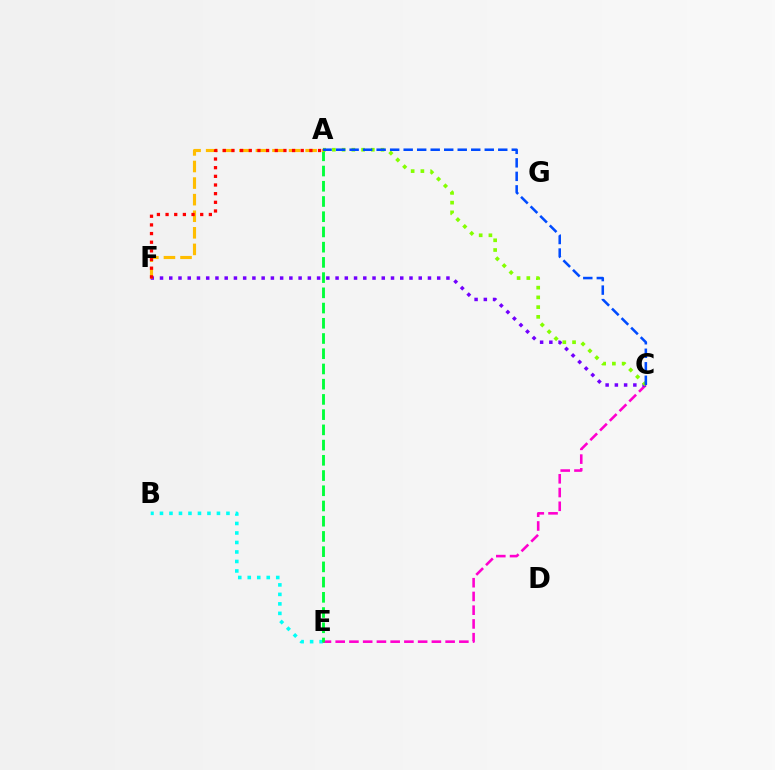{('B', 'E'): [{'color': '#00fff6', 'line_style': 'dotted', 'thickness': 2.58}], ('C', 'E'): [{'color': '#ff00cf', 'line_style': 'dashed', 'thickness': 1.87}], ('C', 'F'): [{'color': '#7200ff', 'line_style': 'dotted', 'thickness': 2.51}], ('A', 'E'): [{'color': '#00ff39', 'line_style': 'dashed', 'thickness': 2.07}], ('A', 'F'): [{'color': '#ffbd00', 'line_style': 'dashed', 'thickness': 2.25}, {'color': '#ff0000', 'line_style': 'dotted', 'thickness': 2.35}], ('A', 'C'): [{'color': '#84ff00', 'line_style': 'dotted', 'thickness': 2.64}, {'color': '#004bff', 'line_style': 'dashed', 'thickness': 1.84}]}